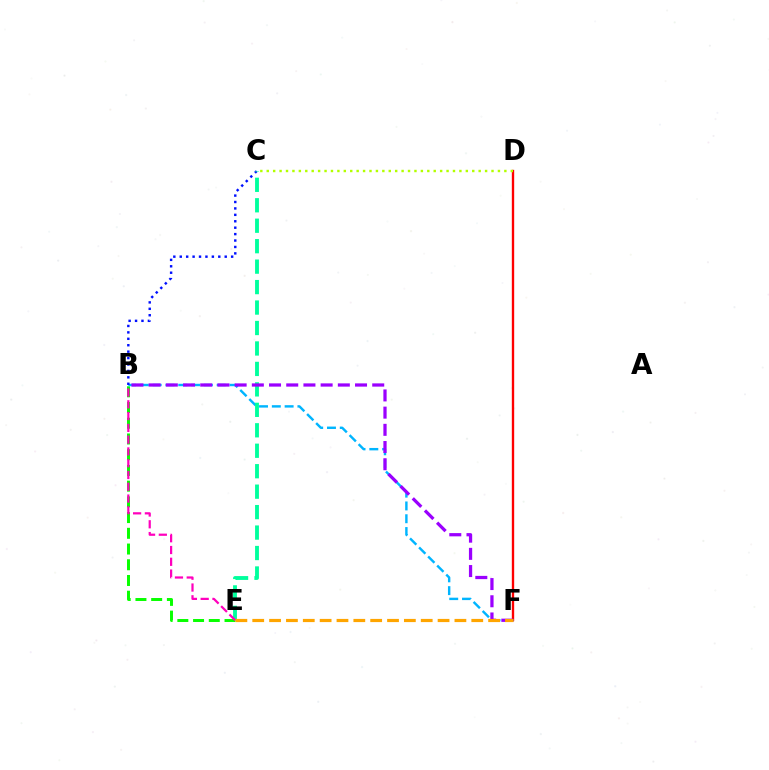{('B', 'E'): [{'color': '#08ff00', 'line_style': 'dashed', 'thickness': 2.14}, {'color': '#ff00bd', 'line_style': 'dashed', 'thickness': 1.6}], ('D', 'F'): [{'color': '#ff0000', 'line_style': 'solid', 'thickness': 1.69}], ('B', 'F'): [{'color': '#00b5ff', 'line_style': 'dashed', 'thickness': 1.74}, {'color': '#9b00ff', 'line_style': 'dashed', 'thickness': 2.34}], ('B', 'C'): [{'color': '#0010ff', 'line_style': 'dotted', 'thickness': 1.75}], ('C', 'E'): [{'color': '#00ff9d', 'line_style': 'dashed', 'thickness': 2.78}], ('E', 'F'): [{'color': '#ffa500', 'line_style': 'dashed', 'thickness': 2.29}], ('C', 'D'): [{'color': '#b3ff00', 'line_style': 'dotted', 'thickness': 1.74}]}